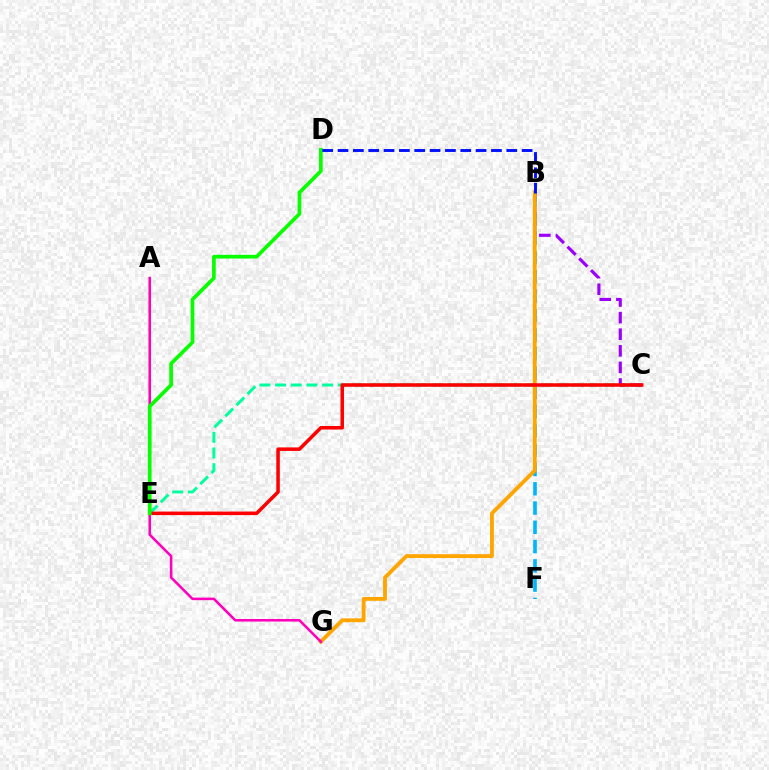{('C', 'E'): [{'color': '#00ff9d', 'line_style': 'dashed', 'thickness': 2.13}, {'color': '#ff0000', 'line_style': 'solid', 'thickness': 2.54}], ('B', 'F'): [{'color': '#00b5ff', 'line_style': 'dashed', 'thickness': 2.62}], ('B', 'C'): [{'color': '#9b00ff', 'line_style': 'dashed', 'thickness': 2.25}], ('A', 'E'): [{'color': '#b3ff00', 'line_style': 'dashed', 'thickness': 1.52}], ('B', 'G'): [{'color': '#ffa500', 'line_style': 'solid', 'thickness': 2.76}], ('A', 'G'): [{'color': '#ff00bd', 'line_style': 'solid', 'thickness': 1.84}], ('D', 'E'): [{'color': '#08ff00', 'line_style': 'solid', 'thickness': 2.66}], ('B', 'D'): [{'color': '#0010ff', 'line_style': 'dashed', 'thickness': 2.08}]}